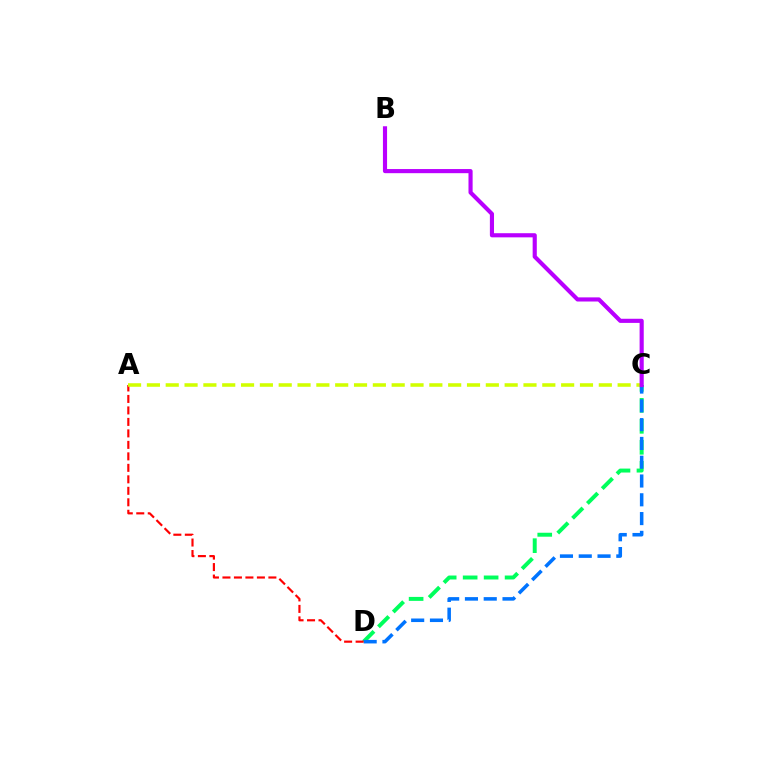{('C', 'D'): [{'color': '#00ff5c', 'line_style': 'dashed', 'thickness': 2.85}, {'color': '#0074ff', 'line_style': 'dashed', 'thickness': 2.55}], ('A', 'D'): [{'color': '#ff0000', 'line_style': 'dashed', 'thickness': 1.56}], ('A', 'C'): [{'color': '#d1ff00', 'line_style': 'dashed', 'thickness': 2.56}], ('B', 'C'): [{'color': '#b900ff', 'line_style': 'solid', 'thickness': 2.97}]}